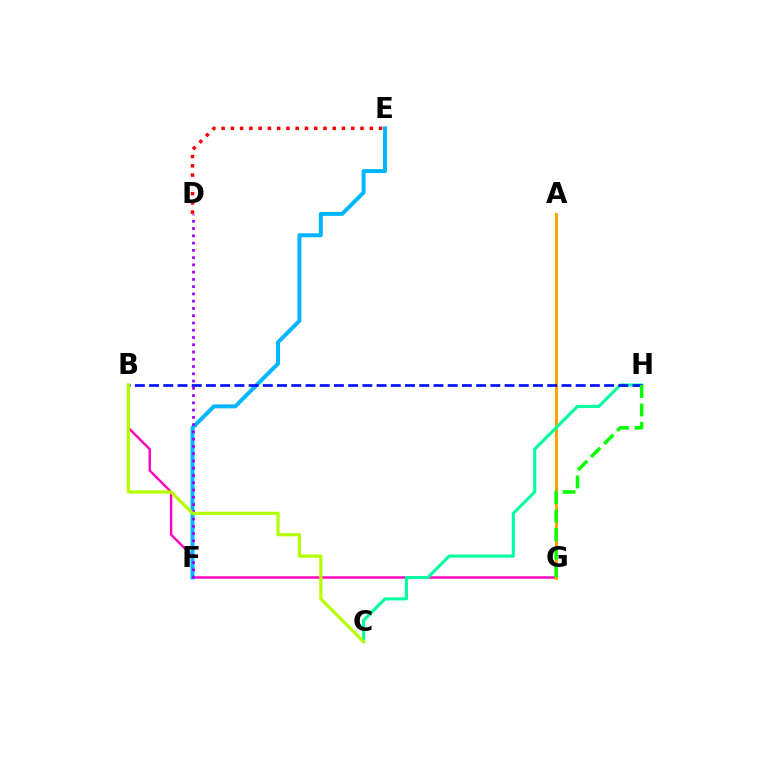{('B', 'G'): [{'color': '#ff00bd', 'line_style': 'solid', 'thickness': 1.74}], ('E', 'F'): [{'color': '#00b5ff', 'line_style': 'solid', 'thickness': 2.85}], ('A', 'G'): [{'color': '#ffa500', 'line_style': 'solid', 'thickness': 2.15}], ('C', 'H'): [{'color': '#00ff9d', 'line_style': 'solid', 'thickness': 2.2}], ('B', 'H'): [{'color': '#0010ff', 'line_style': 'dashed', 'thickness': 1.93}], ('D', 'E'): [{'color': '#ff0000', 'line_style': 'dotted', 'thickness': 2.52}], ('G', 'H'): [{'color': '#08ff00', 'line_style': 'dashed', 'thickness': 2.51}], ('D', 'F'): [{'color': '#9b00ff', 'line_style': 'dotted', 'thickness': 1.97}], ('B', 'C'): [{'color': '#b3ff00', 'line_style': 'solid', 'thickness': 2.28}]}